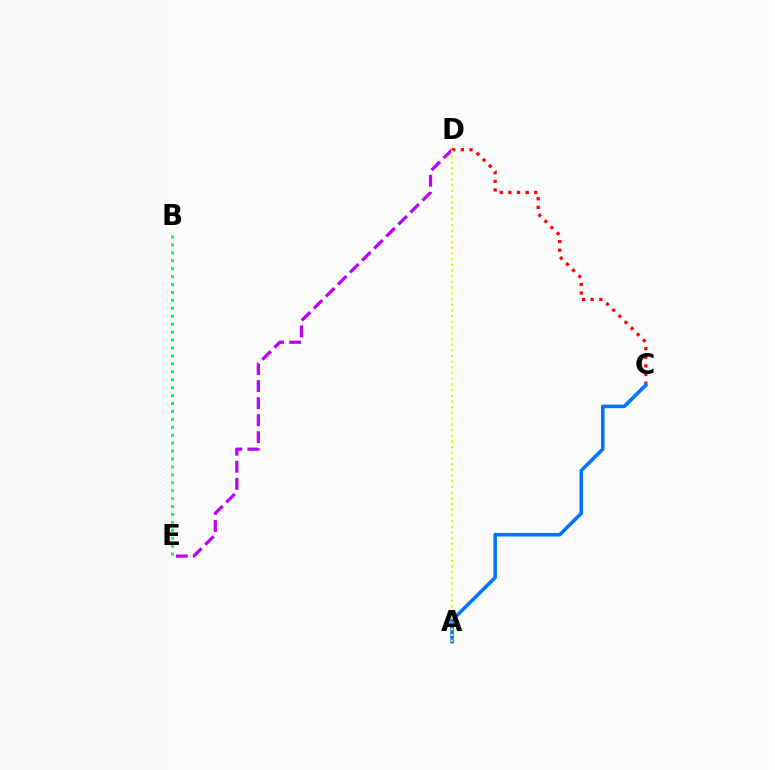{('C', 'D'): [{'color': '#ff0000', 'line_style': 'dotted', 'thickness': 2.35}], ('D', 'E'): [{'color': '#b900ff', 'line_style': 'dashed', 'thickness': 2.31}], ('B', 'E'): [{'color': '#00ff5c', 'line_style': 'dotted', 'thickness': 2.15}], ('A', 'C'): [{'color': '#0074ff', 'line_style': 'solid', 'thickness': 2.57}], ('A', 'D'): [{'color': '#d1ff00', 'line_style': 'dotted', 'thickness': 1.55}]}